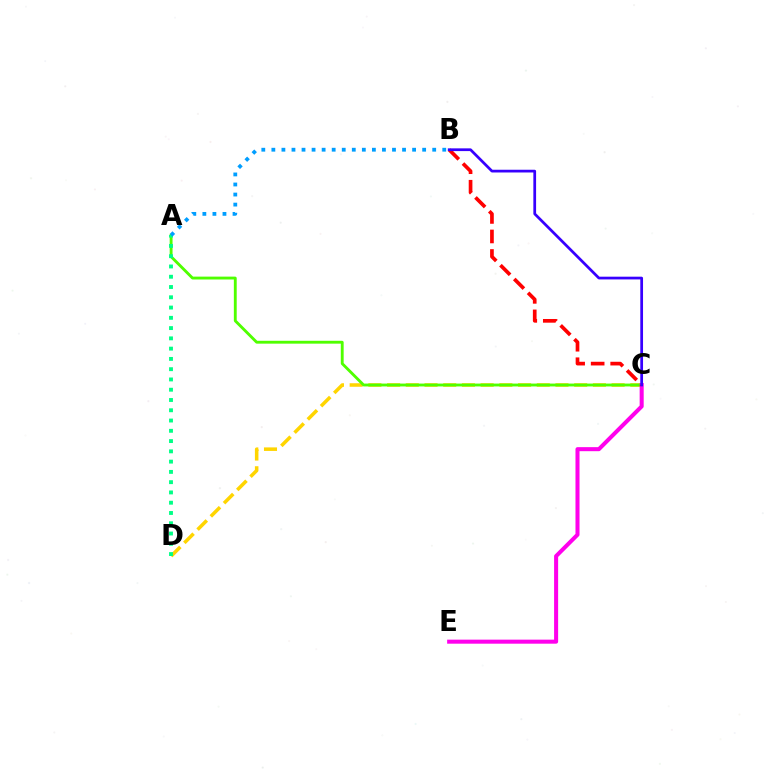{('C', 'D'): [{'color': '#ffd500', 'line_style': 'dashed', 'thickness': 2.54}], ('A', 'C'): [{'color': '#4fff00', 'line_style': 'solid', 'thickness': 2.06}], ('C', 'E'): [{'color': '#ff00ed', 'line_style': 'solid', 'thickness': 2.91}], ('A', 'D'): [{'color': '#00ff86', 'line_style': 'dotted', 'thickness': 2.79}], ('A', 'B'): [{'color': '#009eff', 'line_style': 'dotted', 'thickness': 2.73}], ('B', 'C'): [{'color': '#ff0000', 'line_style': 'dashed', 'thickness': 2.65}, {'color': '#3700ff', 'line_style': 'solid', 'thickness': 1.97}]}